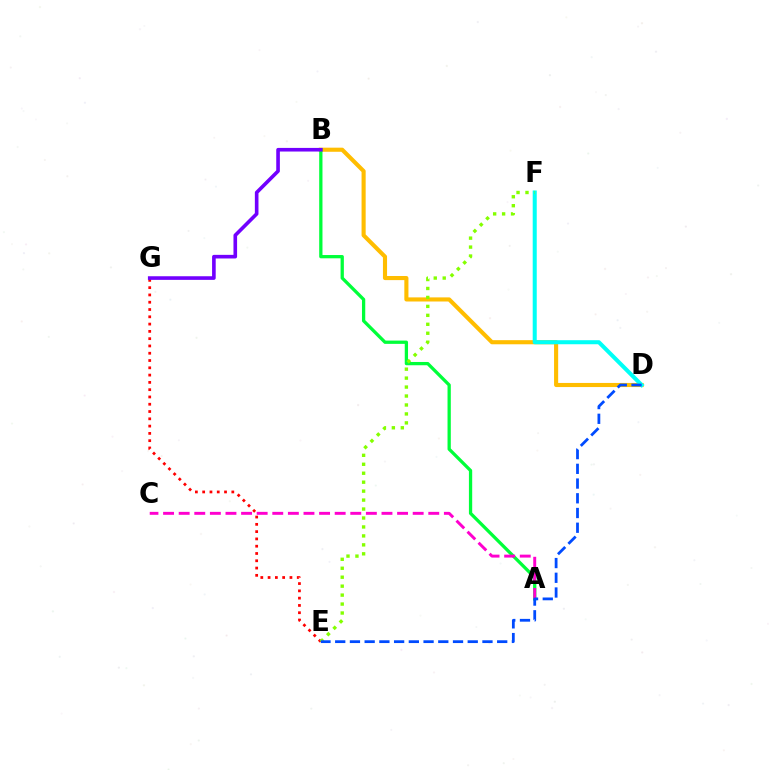{('B', 'D'): [{'color': '#ffbd00', 'line_style': 'solid', 'thickness': 2.96}], ('A', 'B'): [{'color': '#00ff39', 'line_style': 'solid', 'thickness': 2.36}], ('E', 'G'): [{'color': '#ff0000', 'line_style': 'dotted', 'thickness': 1.98}], ('A', 'C'): [{'color': '#ff00cf', 'line_style': 'dashed', 'thickness': 2.12}], ('D', 'F'): [{'color': '#00fff6', 'line_style': 'solid', 'thickness': 2.91}], ('E', 'F'): [{'color': '#84ff00', 'line_style': 'dotted', 'thickness': 2.43}], ('B', 'G'): [{'color': '#7200ff', 'line_style': 'solid', 'thickness': 2.61}], ('D', 'E'): [{'color': '#004bff', 'line_style': 'dashed', 'thickness': 2.0}]}